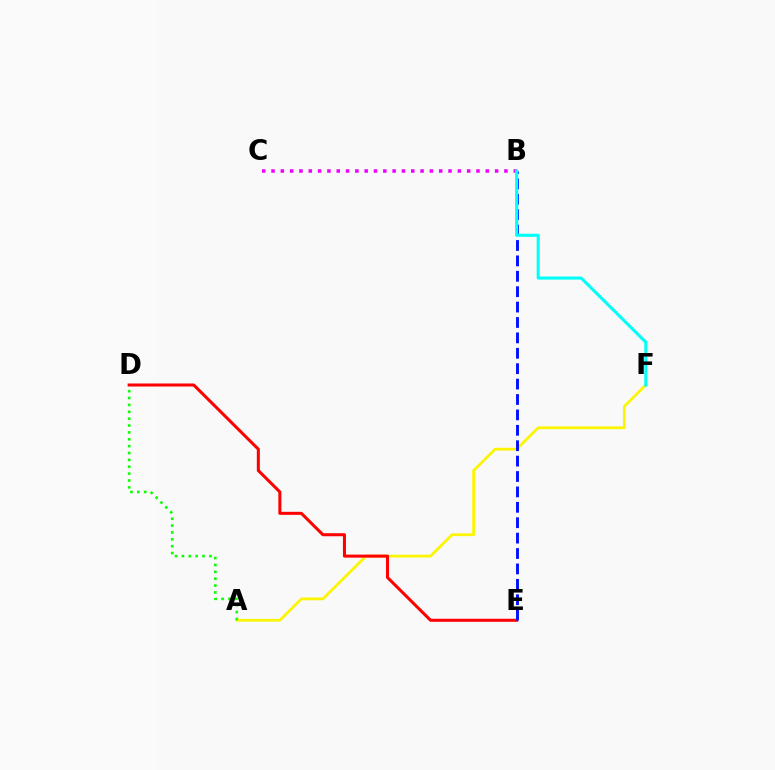{('A', 'F'): [{'color': '#fcf500', 'line_style': 'solid', 'thickness': 1.98}], ('A', 'D'): [{'color': '#08ff00', 'line_style': 'dotted', 'thickness': 1.87}], ('D', 'E'): [{'color': '#ff0000', 'line_style': 'solid', 'thickness': 2.19}], ('B', 'E'): [{'color': '#0010ff', 'line_style': 'dashed', 'thickness': 2.09}], ('B', 'C'): [{'color': '#ee00ff', 'line_style': 'dotted', 'thickness': 2.53}], ('B', 'F'): [{'color': '#00fff6', 'line_style': 'solid', 'thickness': 2.21}]}